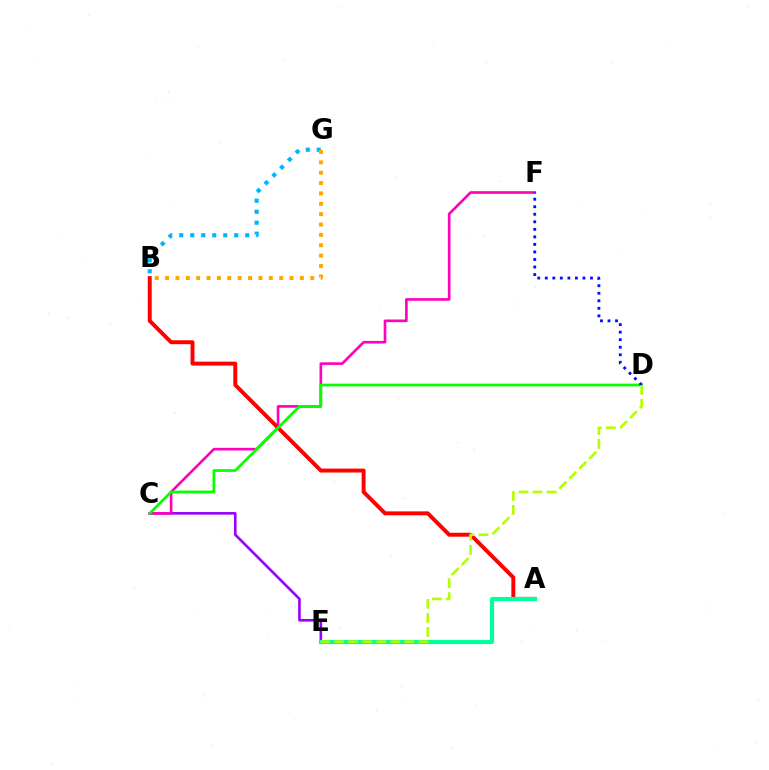{('C', 'E'): [{'color': '#9b00ff', 'line_style': 'solid', 'thickness': 1.88}], ('B', 'G'): [{'color': '#00b5ff', 'line_style': 'dotted', 'thickness': 2.99}, {'color': '#ffa500', 'line_style': 'dotted', 'thickness': 2.82}], ('C', 'F'): [{'color': '#ff00bd', 'line_style': 'solid', 'thickness': 1.9}], ('A', 'B'): [{'color': '#ff0000', 'line_style': 'solid', 'thickness': 2.84}], ('C', 'D'): [{'color': '#08ff00', 'line_style': 'solid', 'thickness': 1.98}], ('A', 'E'): [{'color': '#00ff9d', 'line_style': 'solid', 'thickness': 2.99}], ('D', 'F'): [{'color': '#0010ff', 'line_style': 'dotted', 'thickness': 2.05}], ('D', 'E'): [{'color': '#b3ff00', 'line_style': 'dashed', 'thickness': 1.91}]}